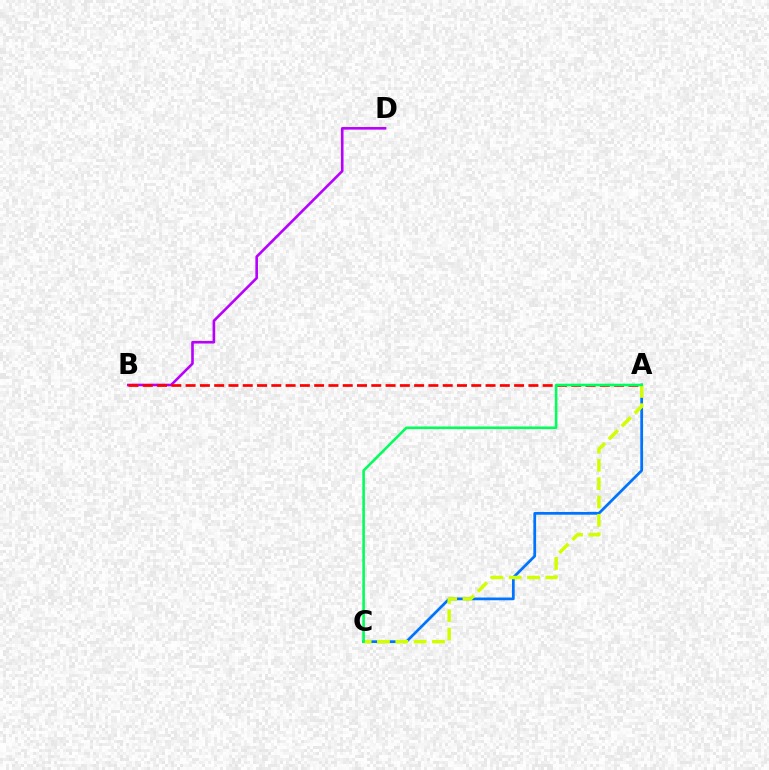{('A', 'C'): [{'color': '#0074ff', 'line_style': 'solid', 'thickness': 1.97}, {'color': '#d1ff00', 'line_style': 'dashed', 'thickness': 2.49}, {'color': '#00ff5c', 'line_style': 'solid', 'thickness': 1.86}], ('B', 'D'): [{'color': '#b900ff', 'line_style': 'solid', 'thickness': 1.88}], ('A', 'B'): [{'color': '#ff0000', 'line_style': 'dashed', 'thickness': 1.94}]}